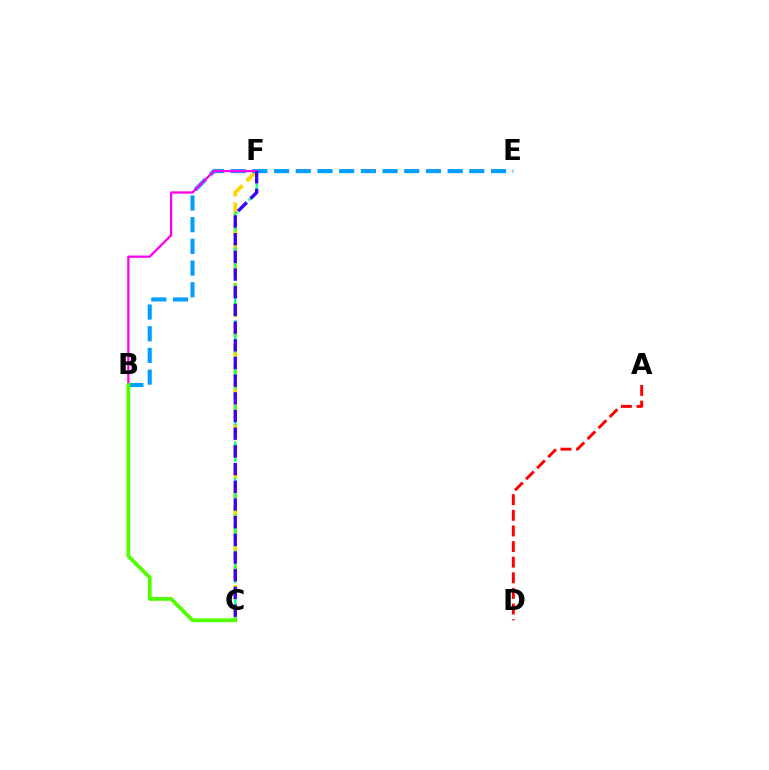{('C', 'F'): [{'color': '#ffd500', 'line_style': 'dashed', 'thickness': 2.73}, {'color': '#00ff86', 'line_style': 'dashed', 'thickness': 1.65}, {'color': '#3700ff', 'line_style': 'dashed', 'thickness': 2.4}], ('B', 'E'): [{'color': '#009eff', 'line_style': 'dashed', 'thickness': 2.95}], ('B', 'F'): [{'color': '#ff00ed', 'line_style': 'solid', 'thickness': 1.63}], ('B', 'C'): [{'color': '#4fff00', 'line_style': 'solid', 'thickness': 2.72}], ('A', 'D'): [{'color': '#ff0000', 'line_style': 'dashed', 'thickness': 2.12}]}